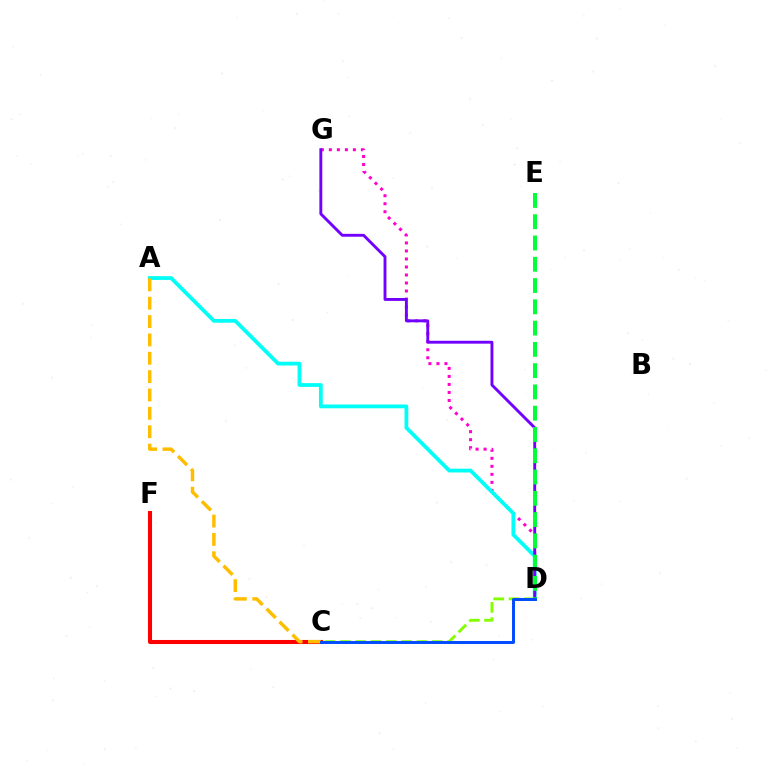{('D', 'G'): [{'color': '#ff00cf', 'line_style': 'dotted', 'thickness': 2.18}, {'color': '#7200ff', 'line_style': 'solid', 'thickness': 2.08}], ('C', 'F'): [{'color': '#ff0000', 'line_style': 'solid', 'thickness': 2.92}], ('C', 'D'): [{'color': '#84ff00', 'line_style': 'dashed', 'thickness': 2.08}, {'color': '#004bff', 'line_style': 'solid', 'thickness': 2.13}], ('A', 'D'): [{'color': '#00fff6', 'line_style': 'solid', 'thickness': 2.72}], ('D', 'E'): [{'color': '#00ff39', 'line_style': 'dashed', 'thickness': 2.89}], ('A', 'C'): [{'color': '#ffbd00', 'line_style': 'dashed', 'thickness': 2.49}]}